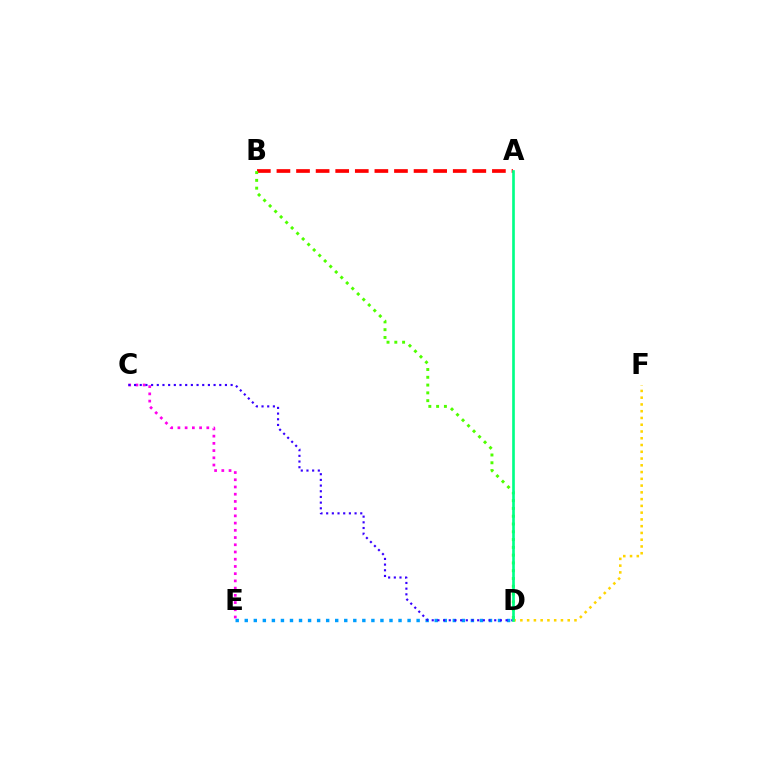{('A', 'B'): [{'color': '#ff0000', 'line_style': 'dashed', 'thickness': 2.66}], ('D', 'E'): [{'color': '#009eff', 'line_style': 'dotted', 'thickness': 2.46}], ('C', 'E'): [{'color': '#ff00ed', 'line_style': 'dotted', 'thickness': 1.96}], ('C', 'D'): [{'color': '#3700ff', 'line_style': 'dotted', 'thickness': 1.54}], ('D', 'F'): [{'color': '#ffd500', 'line_style': 'dotted', 'thickness': 1.84}], ('B', 'D'): [{'color': '#4fff00', 'line_style': 'dotted', 'thickness': 2.12}], ('A', 'D'): [{'color': '#00ff86', 'line_style': 'solid', 'thickness': 1.92}]}